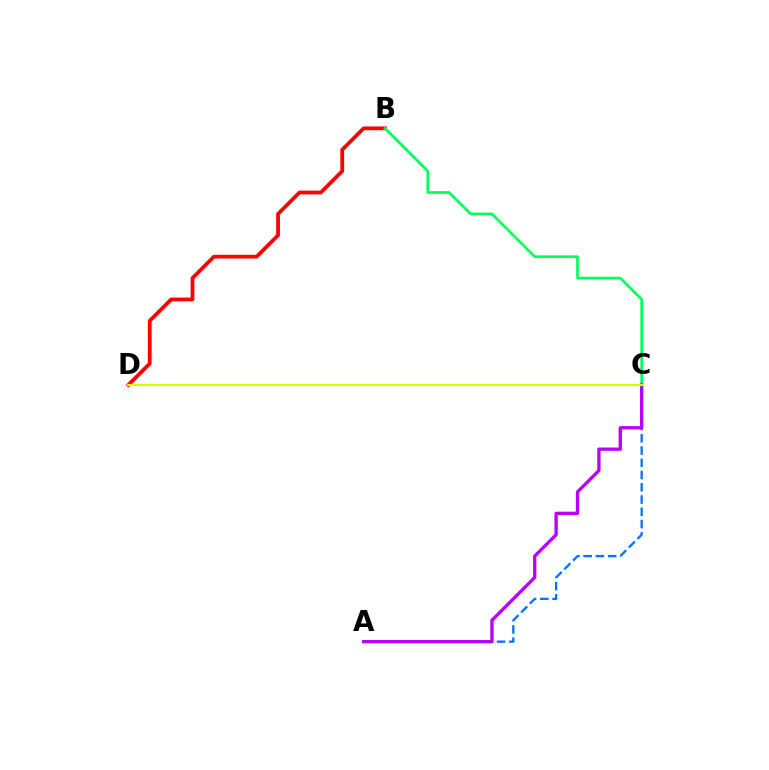{('B', 'D'): [{'color': '#ff0000', 'line_style': 'solid', 'thickness': 2.71}], ('A', 'C'): [{'color': '#0074ff', 'line_style': 'dashed', 'thickness': 1.66}, {'color': '#b900ff', 'line_style': 'solid', 'thickness': 2.39}], ('B', 'C'): [{'color': '#00ff5c', 'line_style': 'solid', 'thickness': 1.91}], ('C', 'D'): [{'color': '#d1ff00', 'line_style': 'solid', 'thickness': 1.56}]}